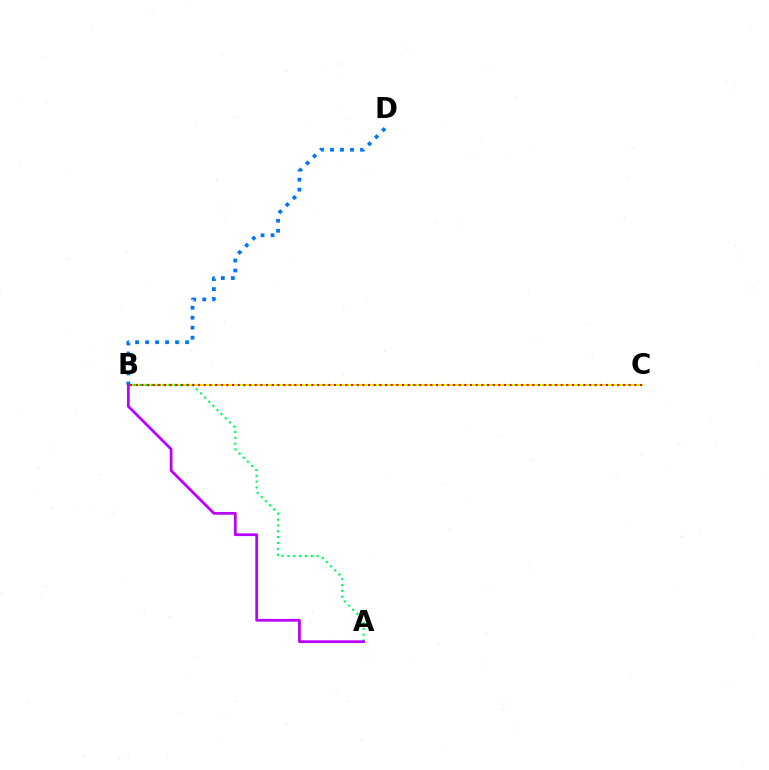{('B', 'C'): [{'color': '#d1ff00', 'line_style': 'solid', 'thickness': 1.52}, {'color': '#ff0000', 'line_style': 'dotted', 'thickness': 1.54}], ('A', 'B'): [{'color': '#00ff5c', 'line_style': 'dotted', 'thickness': 1.59}, {'color': '#b900ff', 'line_style': 'solid', 'thickness': 1.98}], ('B', 'D'): [{'color': '#0074ff', 'line_style': 'dotted', 'thickness': 2.72}]}